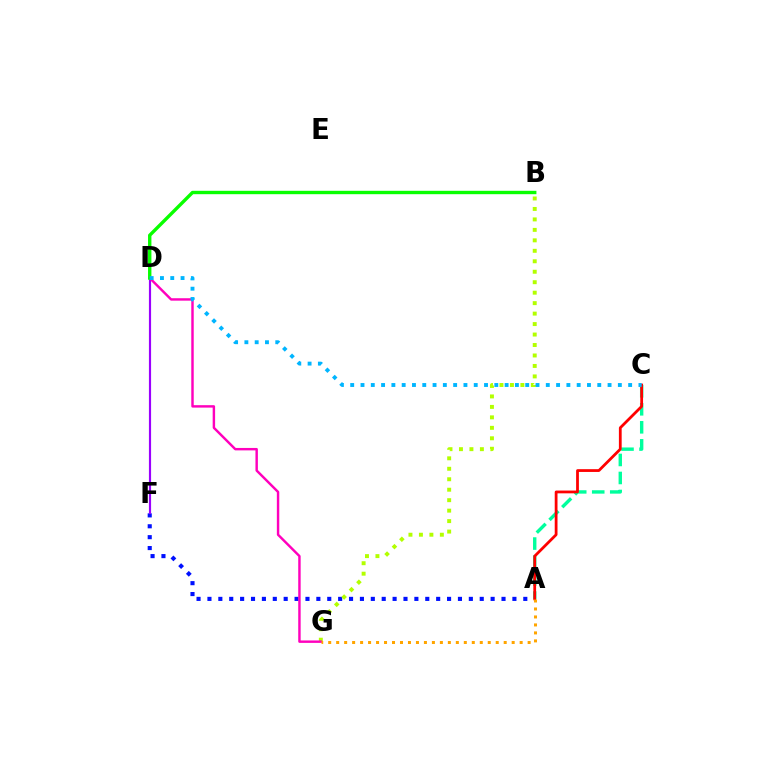{('A', 'F'): [{'color': '#0010ff', 'line_style': 'dotted', 'thickness': 2.96}], ('D', 'F'): [{'color': '#9b00ff', 'line_style': 'solid', 'thickness': 1.56}], ('B', 'G'): [{'color': '#b3ff00', 'line_style': 'dotted', 'thickness': 2.84}], ('A', 'C'): [{'color': '#00ff9d', 'line_style': 'dashed', 'thickness': 2.45}, {'color': '#ff0000', 'line_style': 'solid', 'thickness': 2.0}], ('D', 'G'): [{'color': '#ff00bd', 'line_style': 'solid', 'thickness': 1.75}], ('B', 'D'): [{'color': '#08ff00', 'line_style': 'solid', 'thickness': 2.44}], ('A', 'G'): [{'color': '#ffa500', 'line_style': 'dotted', 'thickness': 2.17}], ('C', 'D'): [{'color': '#00b5ff', 'line_style': 'dotted', 'thickness': 2.8}]}